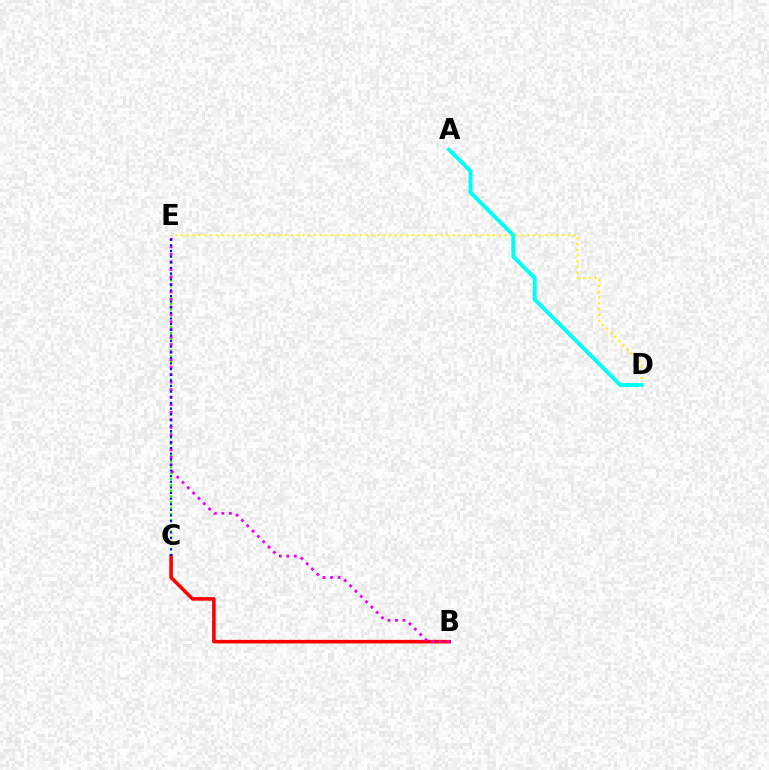{('D', 'E'): [{'color': '#fcf500', 'line_style': 'dotted', 'thickness': 1.57}], ('C', 'E'): [{'color': '#08ff00', 'line_style': 'dotted', 'thickness': 1.59}, {'color': '#0010ff', 'line_style': 'dotted', 'thickness': 1.53}], ('B', 'C'): [{'color': '#ff0000', 'line_style': 'solid', 'thickness': 2.58}], ('B', 'E'): [{'color': '#ee00ff', 'line_style': 'dotted', 'thickness': 2.04}], ('A', 'D'): [{'color': '#00fff6', 'line_style': 'solid', 'thickness': 2.82}]}